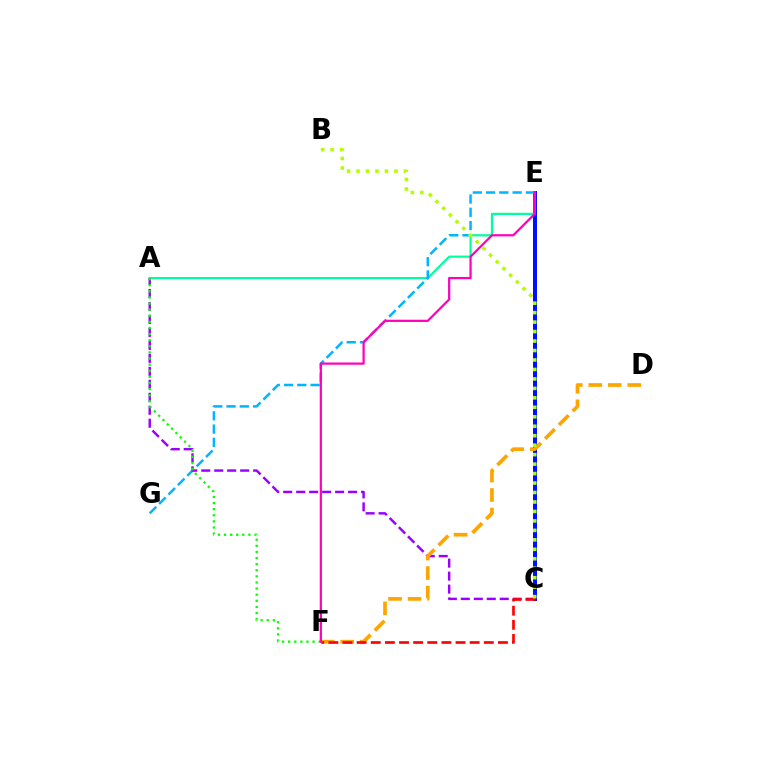{('C', 'E'): [{'color': '#0010ff', 'line_style': 'solid', 'thickness': 2.87}], ('A', 'E'): [{'color': '#00ff9d', 'line_style': 'solid', 'thickness': 1.58}], ('E', 'G'): [{'color': '#00b5ff', 'line_style': 'dashed', 'thickness': 1.8}], ('A', 'C'): [{'color': '#9b00ff', 'line_style': 'dashed', 'thickness': 1.76}], ('D', 'F'): [{'color': '#ffa500', 'line_style': 'dashed', 'thickness': 2.65}], ('C', 'F'): [{'color': '#ff0000', 'line_style': 'dashed', 'thickness': 1.92}], ('A', 'F'): [{'color': '#08ff00', 'line_style': 'dotted', 'thickness': 1.66}], ('E', 'F'): [{'color': '#ff00bd', 'line_style': 'solid', 'thickness': 1.61}], ('B', 'C'): [{'color': '#b3ff00', 'line_style': 'dotted', 'thickness': 2.57}]}